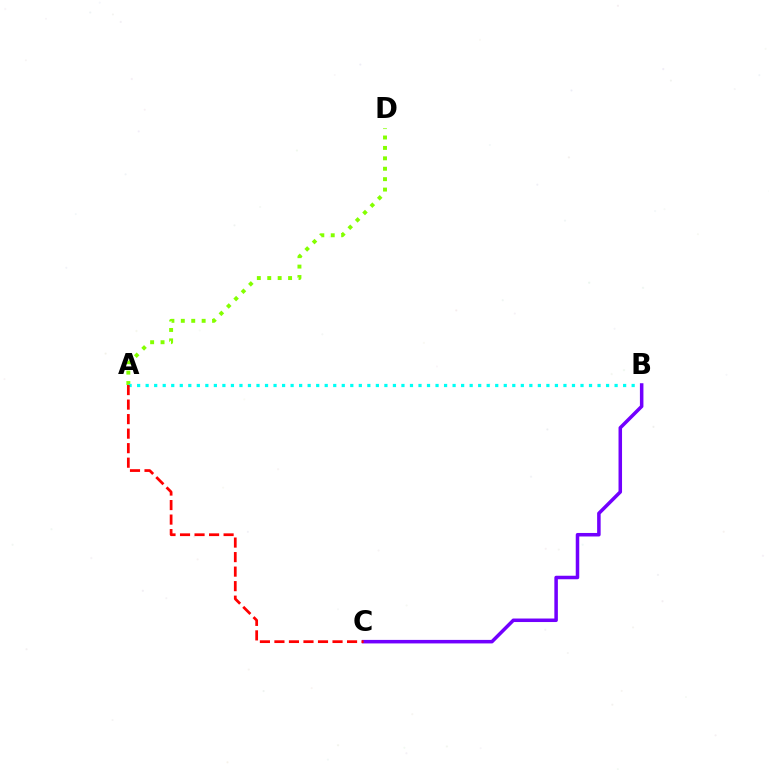{('A', 'D'): [{'color': '#84ff00', 'line_style': 'dotted', 'thickness': 2.83}], ('A', 'B'): [{'color': '#00fff6', 'line_style': 'dotted', 'thickness': 2.32}], ('B', 'C'): [{'color': '#7200ff', 'line_style': 'solid', 'thickness': 2.53}], ('A', 'C'): [{'color': '#ff0000', 'line_style': 'dashed', 'thickness': 1.97}]}